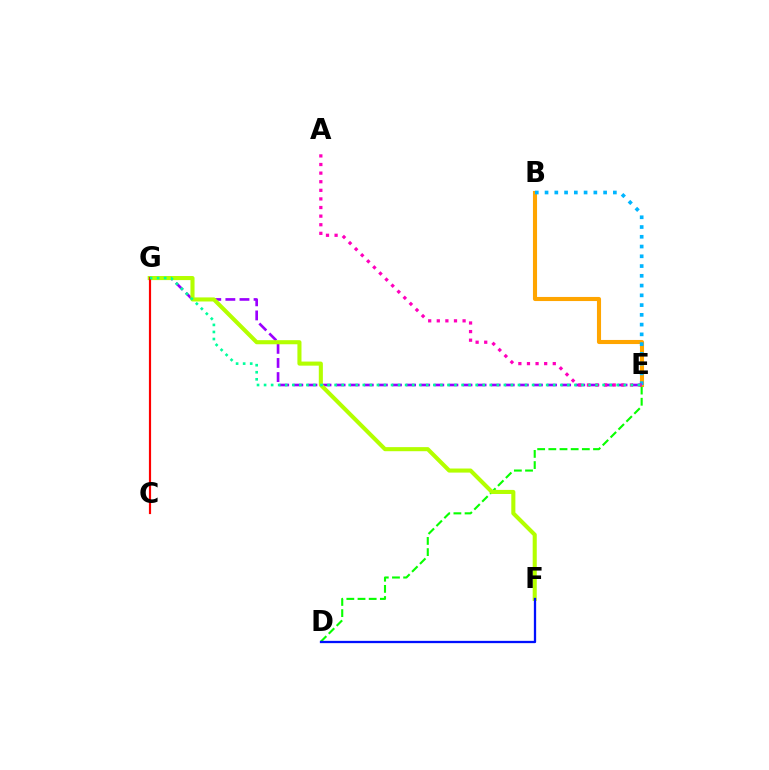{('B', 'E'): [{'color': '#ffa500', 'line_style': 'solid', 'thickness': 2.95}, {'color': '#00b5ff', 'line_style': 'dotted', 'thickness': 2.65}], ('D', 'E'): [{'color': '#08ff00', 'line_style': 'dashed', 'thickness': 1.52}], ('E', 'G'): [{'color': '#9b00ff', 'line_style': 'dashed', 'thickness': 1.92}, {'color': '#00ff9d', 'line_style': 'dotted', 'thickness': 1.92}], ('F', 'G'): [{'color': '#b3ff00', 'line_style': 'solid', 'thickness': 2.94}], ('C', 'G'): [{'color': '#ff0000', 'line_style': 'solid', 'thickness': 1.57}], ('A', 'E'): [{'color': '#ff00bd', 'line_style': 'dotted', 'thickness': 2.34}], ('D', 'F'): [{'color': '#0010ff', 'line_style': 'solid', 'thickness': 1.65}]}